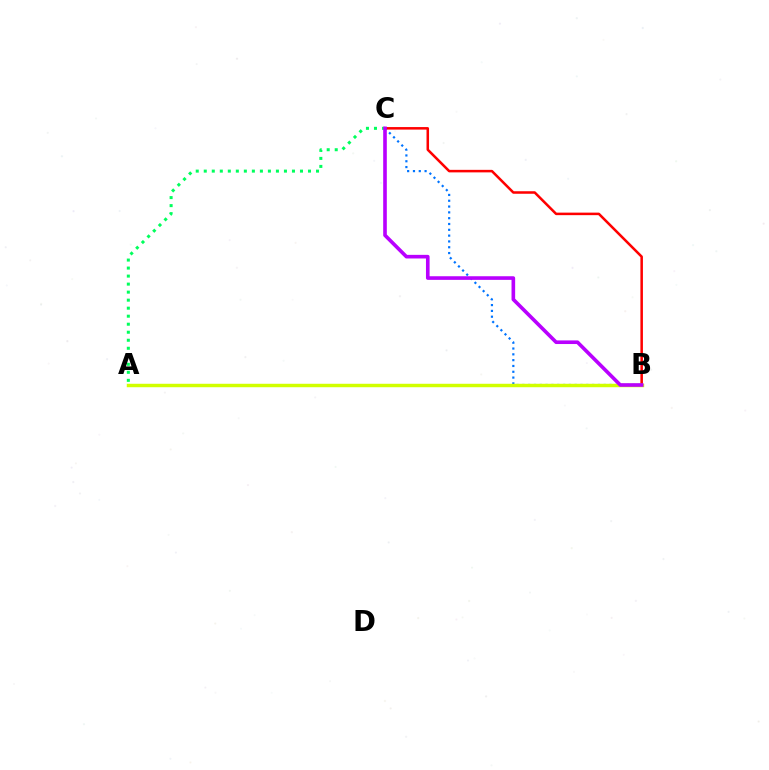{('B', 'C'): [{'color': '#0074ff', 'line_style': 'dotted', 'thickness': 1.58}, {'color': '#ff0000', 'line_style': 'solid', 'thickness': 1.82}, {'color': '#b900ff', 'line_style': 'solid', 'thickness': 2.61}], ('A', 'B'): [{'color': '#d1ff00', 'line_style': 'solid', 'thickness': 2.49}], ('A', 'C'): [{'color': '#00ff5c', 'line_style': 'dotted', 'thickness': 2.18}]}